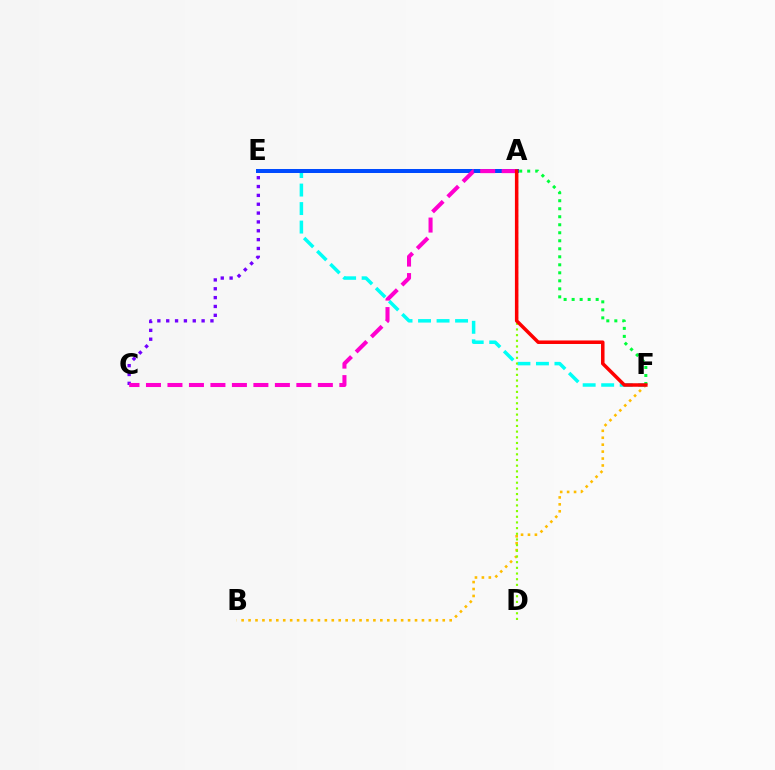{('B', 'F'): [{'color': '#ffbd00', 'line_style': 'dotted', 'thickness': 1.88}], ('E', 'F'): [{'color': '#00fff6', 'line_style': 'dashed', 'thickness': 2.52}], ('A', 'F'): [{'color': '#00ff39', 'line_style': 'dotted', 'thickness': 2.18}, {'color': '#ff0000', 'line_style': 'solid', 'thickness': 2.53}], ('C', 'E'): [{'color': '#7200ff', 'line_style': 'dotted', 'thickness': 2.4}], ('A', 'E'): [{'color': '#004bff', 'line_style': 'solid', 'thickness': 2.88}], ('A', 'D'): [{'color': '#84ff00', 'line_style': 'dotted', 'thickness': 1.54}], ('A', 'C'): [{'color': '#ff00cf', 'line_style': 'dashed', 'thickness': 2.92}]}